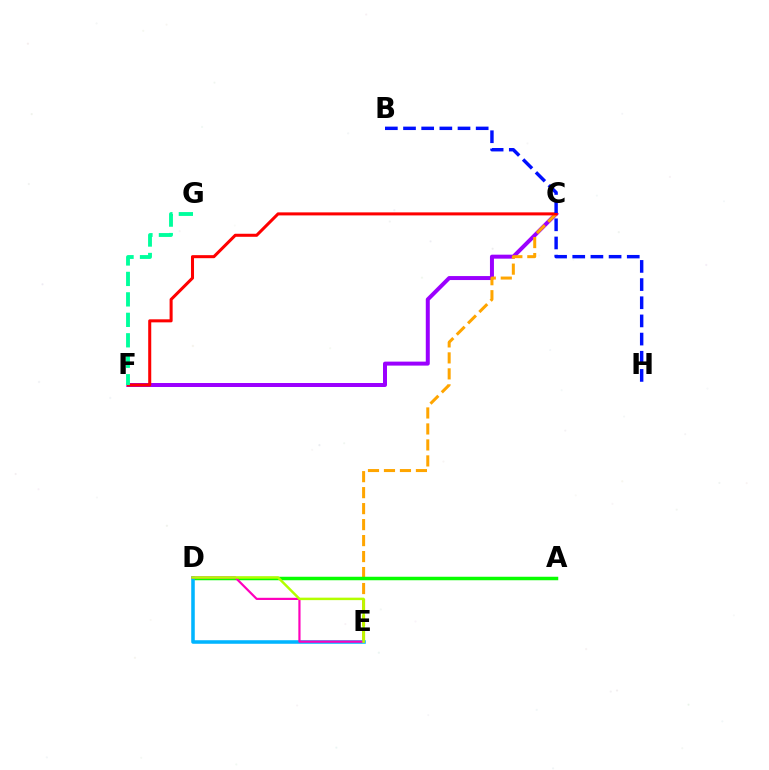{('C', 'F'): [{'color': '#9b00ff', 'line_style': 'solid', 'thickness': 2.87}, {'color': '#ff0000', 'line_style': 'solid', 'thickness': 2.19}], ('C', 'E'): [{'color': '#ffa500', 'line_style': 'dashed', 'thickness': 2.17}], ('A', 'D'): [{'color': '#08ff00', 'line_style': 'solid', 'thickness': 2.51}], ('D', 'E'): [{'color': '#00b5ff', 'line_style': 'solid', 'thickness': 2.55}, {'color': '#ff00bd', 'line_style': 'solid', 'thickness': 1.58}, {'color': '#b3ff00', 'line_style': 'solid', 'thickness': 1.78}], ('F', 'G'): [{'color': '#00ff9d', 'line_style': 'dashed', 'thickness': 2.78}], ('B', 'H'): [{'color': '#0010ff', 'line_style': 'dashed', 'thickness': 2.47}]}